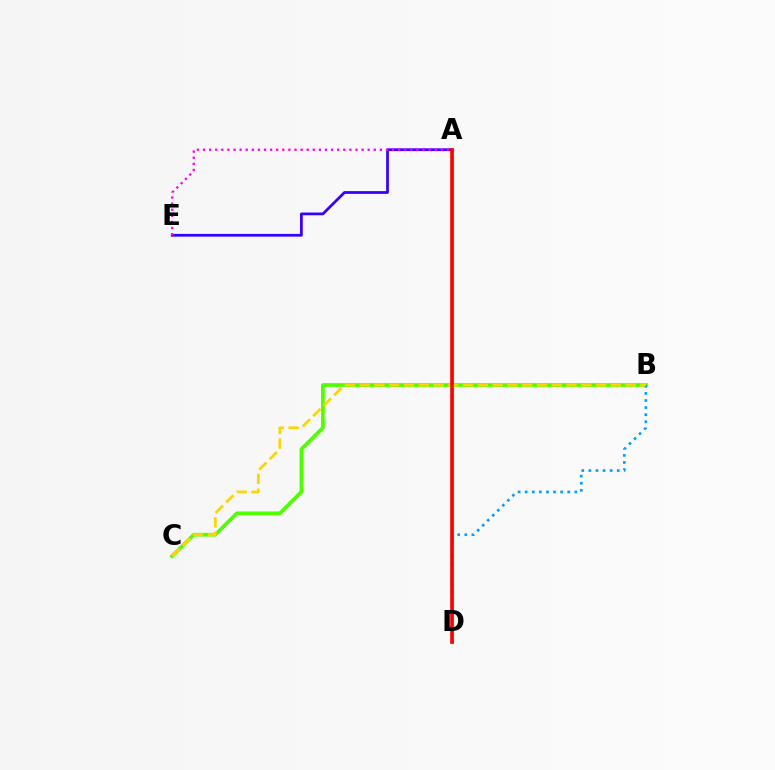{('B', 'C'): [{'color': '#4fff00', 'line_style': 'solid', 'thickness': 2.67}, {'color': '#ffd500', 'line_style': 'dashed', 'thickness': 2.01}], ('A', 'D'): [{'color': '#00ff86', 'line_style': 'solid', 'thickness': 2.27}, {'color': '#ff0000', 'line_style': 'solid', 'thickness': 2.58}], ('A', 'E'): [{'color': '#3700ff', 'line_style': 'solid', 'thickness': 1.98}, {'color': '#ff00ed', 'line_style': 'dotted', 'thickness': 1.66}], ('B', 'D'): [{'color': '#009eff', 'line_style': 'dotted', 'thickness': 1.93}]}